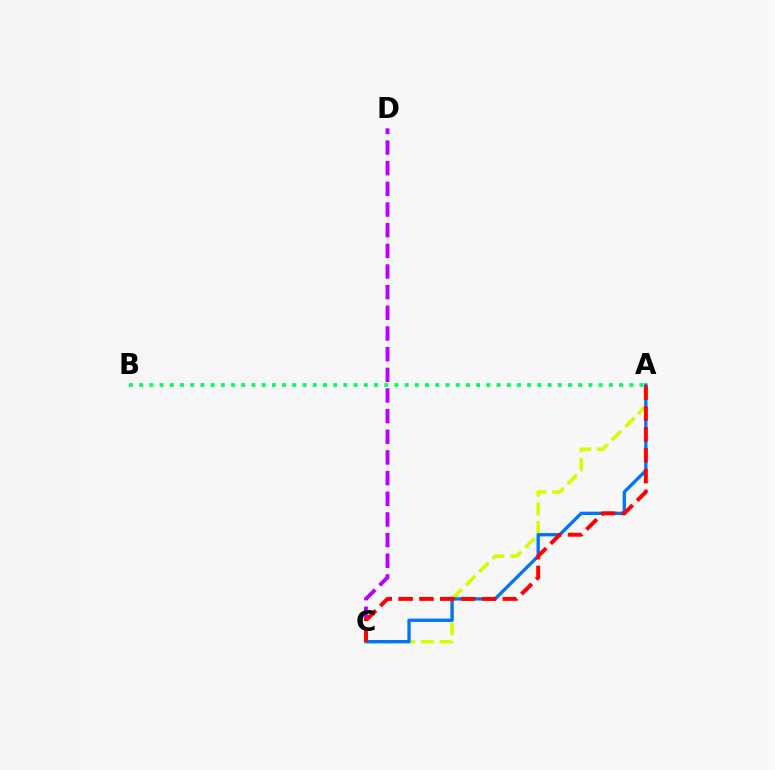{('C', 'D'): [{'color': '#b900ff', 'line_style': 'dashed', 'thickness': 2.81}], ('A', 'C'): [{'color': '#d1ff00', 'line_style': 'dashed', 'thickness': 2.54}, {'color': '#0074ff', 'line_style': 'solid', 'thickness': 2.4}, {'color': '#ff0000', 'line_style': 'dashed', 'thickness': 2.83}], ('A', 'B'): [{'color': '#00ff5c', 'line_style': 'dotted', 'thickness': 2.77}]}